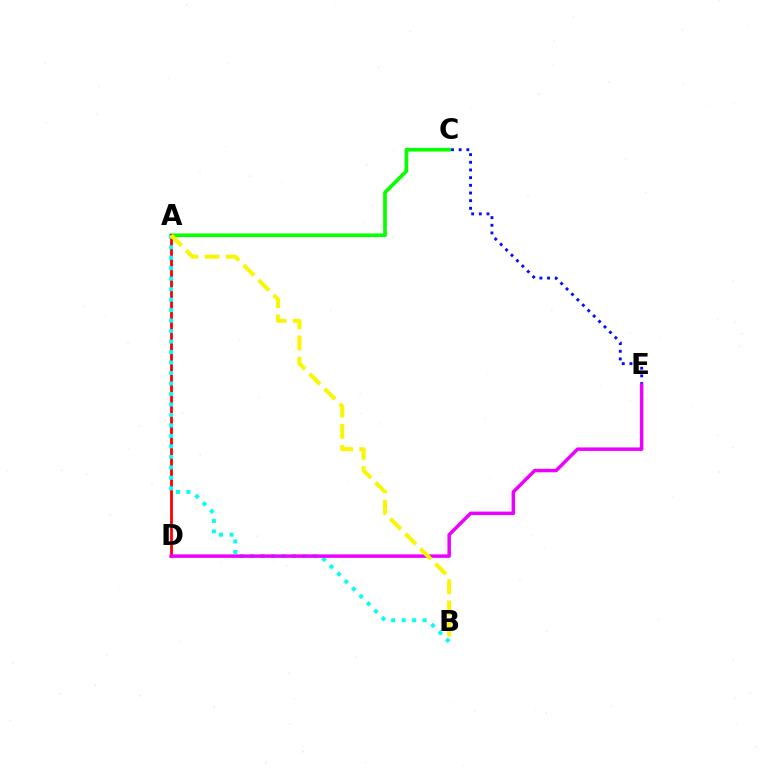{('C', 'E'): [{'color': '#0010ff', 'line_style': 'dotted', 'thickness': 2.08}], ('A', 'C'): [{'color': '#08ff00', 'line_style': 'solid', 'thickness': 2.65}], ('A', 'D'): [{'color': '#ff0000', 'line_style': 'solid', 'thickness': 2.01}], ('A', 'B'): [{'color': '#00fff6', 'line_style': 'dotted', 'thickness': 2.85}, {'color': '#fcf500', 'line_style': 'dashed', 'thickness': 2.88}], ('D', 'E'): [{'color': '#ee00ff', 'line_style': 'solid', 'thickness': 2.51}]}